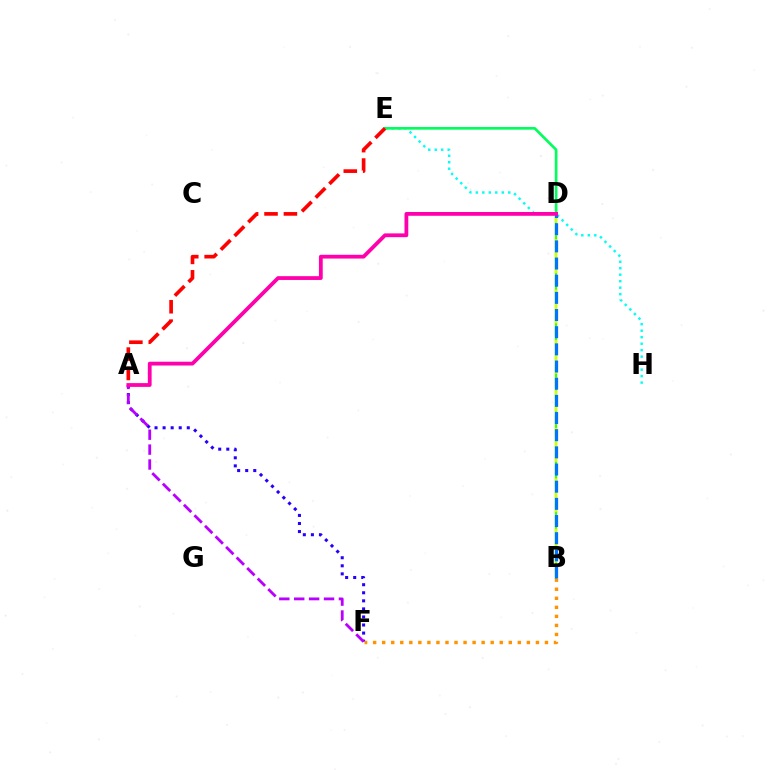{('B', 'D'): [{'color': '#3dff00', 'line_style': 'solid', 'thickness': 1.64}, {'color': '#d1ff00', 'line_style': 'dashed', 'thickness': 1.71}, {'color': '#0074ff', 'line_style': 'dashed', 'thickness': 2.33}], ('E', 'H'): [{'color': '#00fff6', 'line_style': 'dotted', 'thickness': 1.76}], ('D', 'E'): [{'color': '#00ff5c', 'line_style': 'solid', 'thickness': 1.92}], ('A', 'F'): [{'color': '#2500ff', 'line_style': 'dotted', 'thickness': 2.19}, {'color': '#b900ff', 'line_style': 'dashed', 'thickness': 2.03}], ('B', 'F'): [{'color': '#ff9400', 'line_style': 'dotted', 'thickness': 2.46}], ('A', 'E'): [{'color': '#ff0000', 'line_style': 'dashed', 'thickness': 2.64}], ('A', 'D'): [{'color': '#ff00ac', 'line_style': 'solid', 'thickness': 2.72}]}